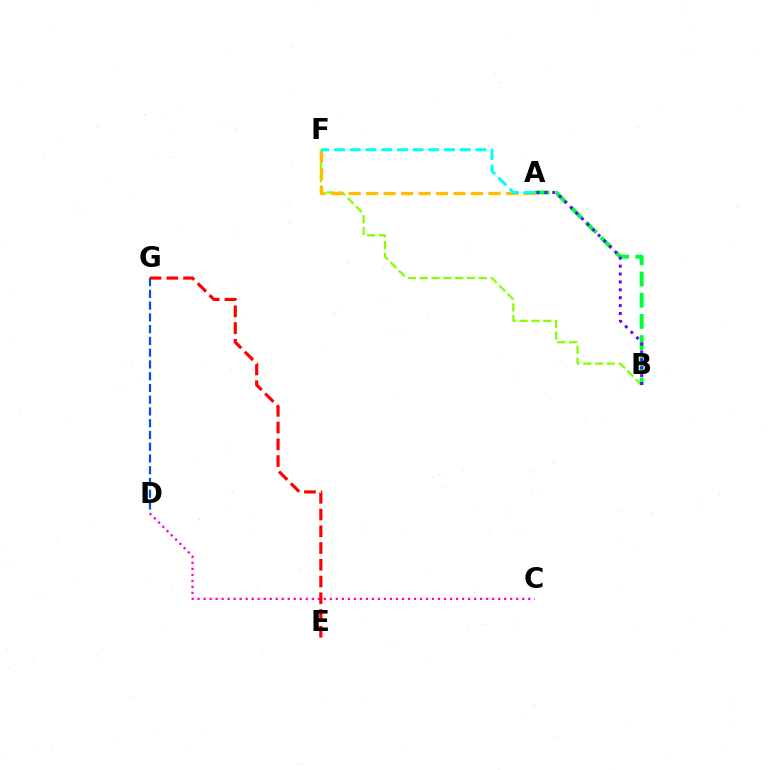{('B', 'F'): [{'color': '#84ff00', 'line_style': 'dashed', 'thickness': 1.61}], ('A', 'B'): [{'color': '#00ff39', 'line_style': 'dashed', 'thickness': 2.88}, {'color': '#7200ff', 'line_style': 'dotted', 'thickness': 2.14}], ('C', 'D'): [{'color': '#ff00cf', 'line_style': 'dotted', 'thickness': 1.63}], ('D', 'G'): [{'color': '#004bff', 'line_style': 'dashed', 'thickness': 1.6}], ('A', 'F'): [{'color': '#ffbd00', 'line_style': 'dashed', 'thickness': 2.38}, {'color': '#00fff6', 'line_style': 'dashed', 'thickness': 2.13}], ('E', 'G'): [{'color': '#ff0000', 'line_style': 'dashed', 'thickness': 2.27}]}